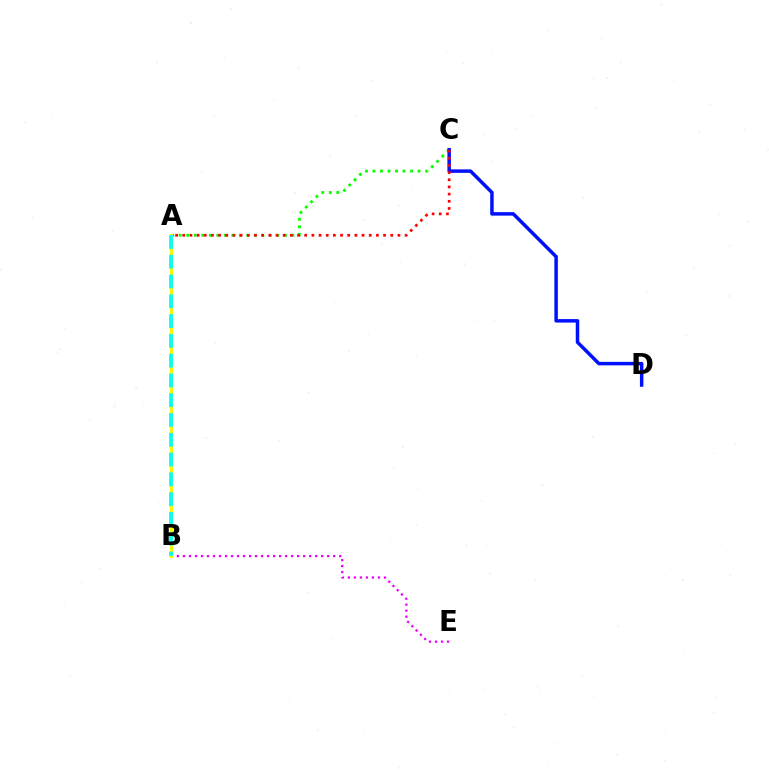{('A', 'C'): [{'color': '#08ff00', 'line_style': 'dotted', 'thickness': 2.04}, {'color': '#ff0000', 'line_style': 'dotted', 'thickness': 1.95}], ('B', 'E'): [{'color': '#ee00ff', 'line_style': 'dotted', 'thickness': 1.63}], ('C', 'D'): [{'color': '#0010ff', 'line_style': 'solid', 'thickness': 2.51}], ('A', 'B'): [{'color': '#fcf500', 'line_style': 'solid', 'thickness': 2.28}, {'color': '#00fff6', 'line_style': 'dashed', 'thickness': 2.69}]}